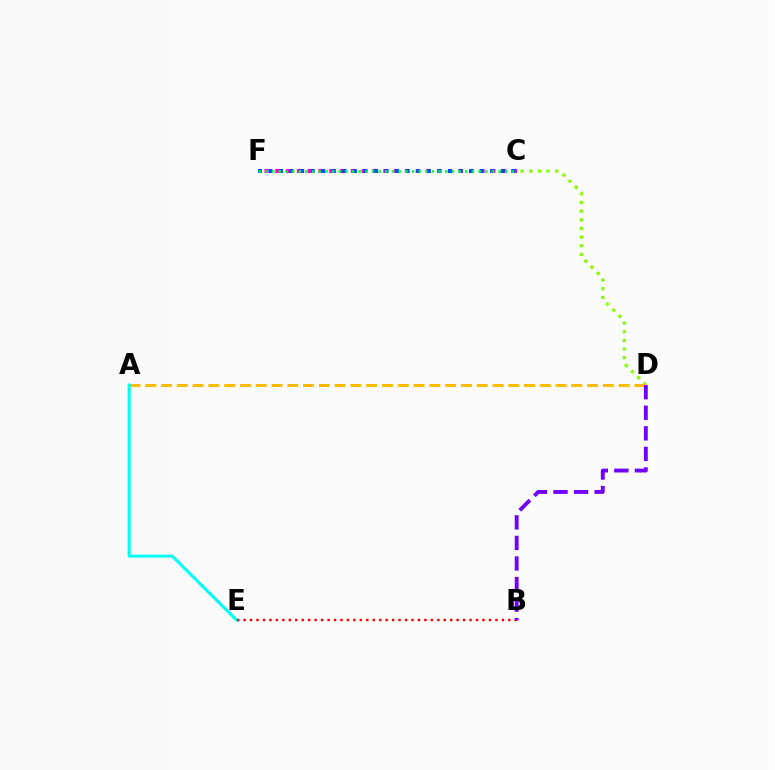{('C', 'D'): [{'color': '#84ff00', 'line_style': 'dotted', 'thickness': 2.35}], ('A', 'D'): [{'color': '#ffbd00', 'line_style': 'dashed', 'thickness': 2.14}], ('C', 'F'): [{'color': '#ff00cf', 'line_style': 'dotted', 'thickness': 2.94}, {'color': '#004bff', 'line_style': 'dotted', 'thickness': 2.87}, {'color': '#00ff39', 'line_style': 'dotted', 'thickness': 1.81}], ('A', 'E'): [{'color': '#00fff6', 'line_style': 'solid', 'thickness': 2.2}], ('B', 'E'): [{'color': '#ff0000', 'line_style': 'dotted', 'thickness': 1.75}], ('B', 'D'): [{'color': '#7200ff', 'line_style': 'dashed', 'thickness': 2.79}]}